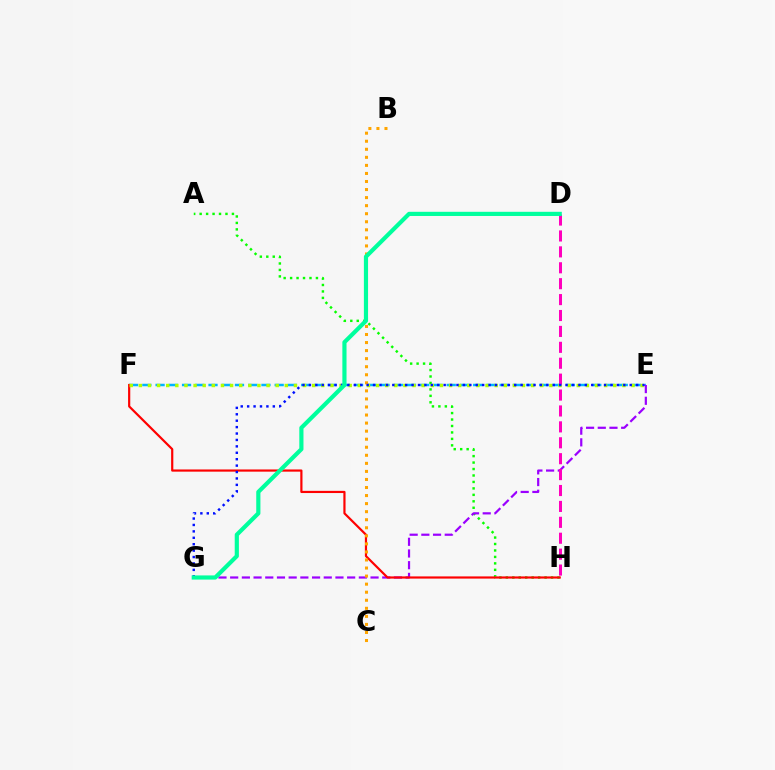{('A', 'H'): [{'color': '#08ff00', 'line_style': 'dotted', 'thickness': 1.75}], ('E', 'F'): [{'color': '#00b5ff', 'line_style': 'dashed', 'thickness': 1.8}, {'color': '#b3ff00', 'line_style': 'dotted', 'thickness': 2.48}], ('E', 'G'): [{'color': '#9b00ff', 'line_style': 'dashed', 'thickness': 1.59}, {'color': '#0010ff', 'line_style': 'dotted', 'thickness': 1.74}], ('F', 'H'): [{'color': '#ff0000', 'line_style': 'solid', 'thickness': 1.58}], ('D', 'H'): [{'color': '#ff00bd', 'line_style': 'dashed', 'thickness': 2.16}], ('B', 'C'): [{'color': '#ffa500', 'line_style': 'dotted', 'thickness': 2.19}], ('D', 'G'): [{'color': '#00ff9d', 'line_style': 'solid', 'thickness': 3.0}]}